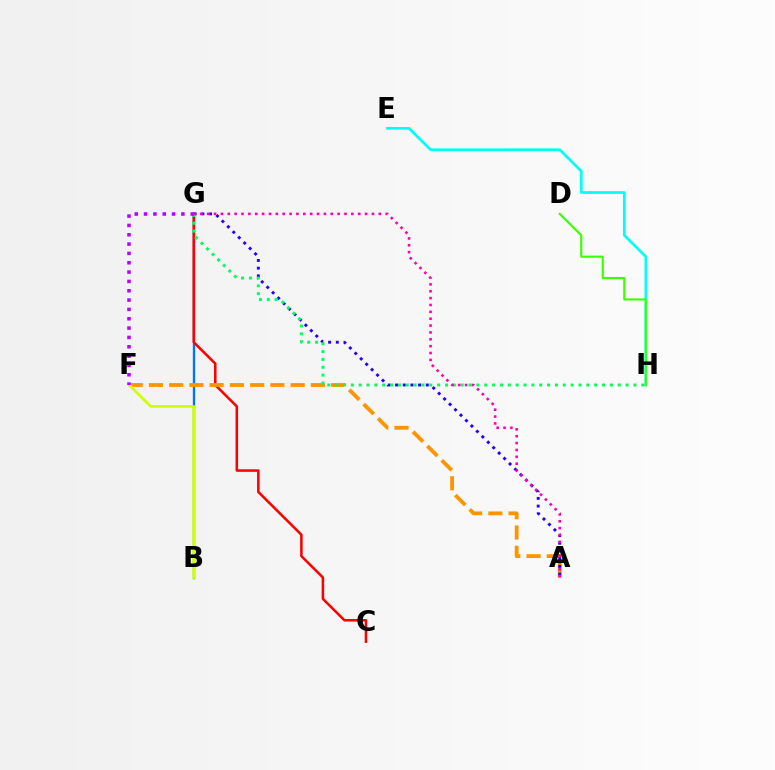{('E', 'H'): [{'color': '#00fff6', 'line_style': 'solid', 'thickness': 1.94}], ('B', 'G'): [{'color': '#0074ff', 'line_style': 'solid', 'thickness': 1.69}], ('C', 'G'): [{'color': '#ff0000', 'line_style': 'solid', 'thickness': 1.83}], ('D', 'H'): [{'color': '#3dff00', 'line_style': 'solid', 'thickness': 1.56}], ('A', 'F'): [{'color': '#ff9400', 'line_style': 'dashed', 'thickness': 2.75}], ('A', 'G'): [{'color': '#2500ff', 'line_style': 'dotted', 'thickness': 2.09}, {'color': '#ff00ac', 'line_style': 'dotted', 'thickness': 1.87}], ('G', 'H'): [{'color': '#00ff5c', 'line_style': 'dotted', 'thickness': 2.13}], ('B', 'F'): [{'color': '#d1ff00', 'line_style': 'solid', 'thickness': 1.97}], ('F', 'G'): [{'color': '#b900ff', 'line_style': 'dotted', 'thickness': 2.54}]}